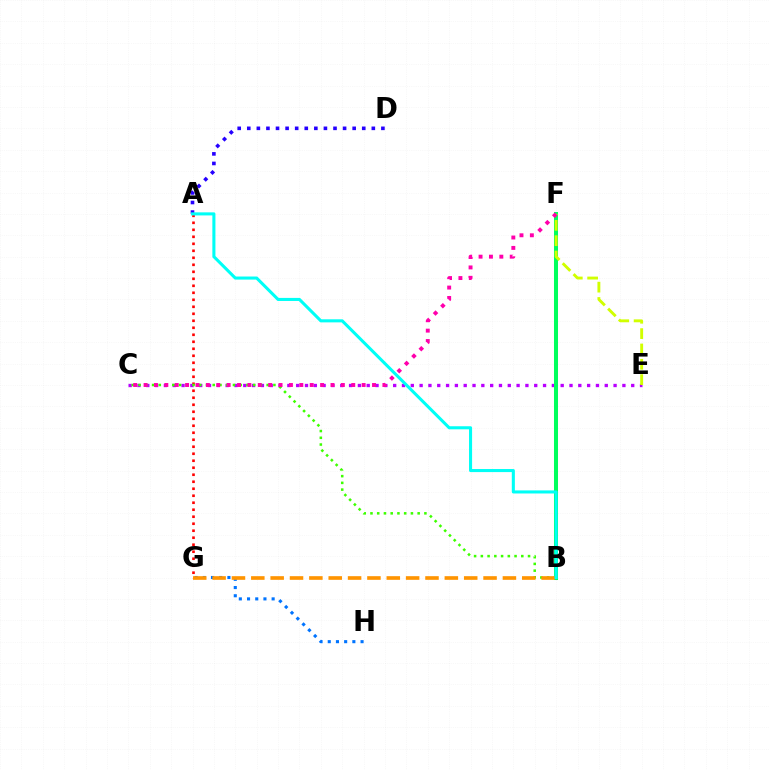{('A', 'G'): [{'color': '#ff0000', 'line_style': 'dotted', 'thickness': 1.9}], ('C', 'E'): [{'color': '#b900ff', 'line_style': 'dotted', 'thickness': 2.4}], ('B', 'C'): [{'color': '#3dff00', 'line_style': 'dotted', 'thickness': 1.83}], ('G', 'H'): [{'color': '#0074ff', 'line_style': 'dotted', 'thickness': 2.23}], ('A', 'D'): [{'color': '#2500ff', 'line_style': 'dotted', 'thickness': 2.6}], ('B', 'F'): [{'color': '#00ff5c', 'line_style': 'solid', 'thickness': 2.9}], ('B', 'G'): [{'color': '#ff9400', 'line_style': 'dashed', 'thickness': 2.63}], ('E', 'F'): [{'color': '#d1ff00', 'line_style': 'dashed', 'thickness': 2.08}], ('A', 'B'): [{'color': '#00fff6', 'line_style': 'solid', 'thickness': 2.21}], ('C', 'F'): [{'color': '#ff00ac', 'line_style': 'dotted', 'thickness': 2.82}]}